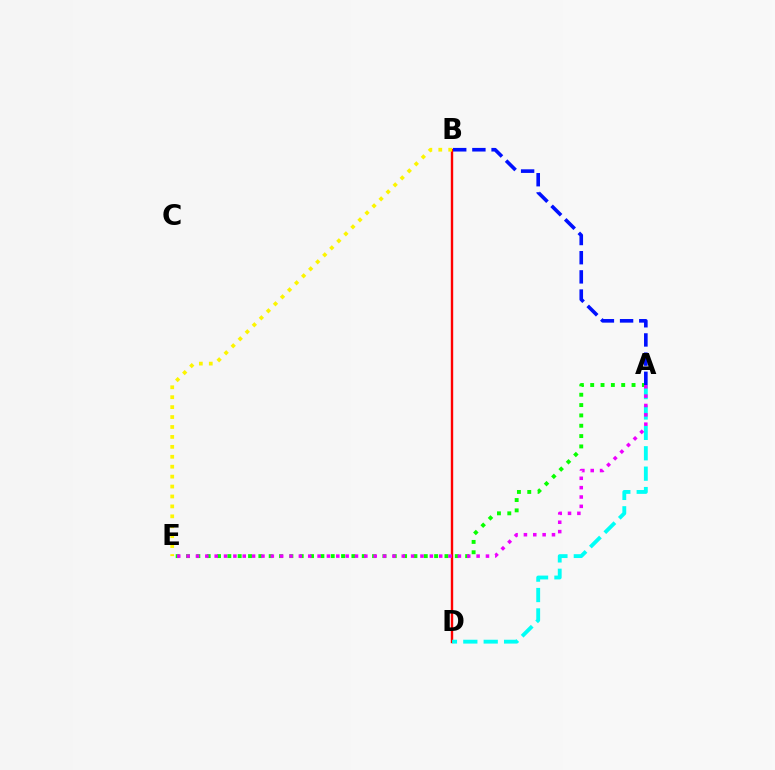{('B', 'D'): [{'color': '#ff0000', 'line_style': 'solid', 'thickness': 1.72}], ('A', 'D'): [{'color': '#00fff6', 'line_style': 'dashed', 'thickness': 2.77}], ('A', 'E'): [{'color': '#08ff00', 'line_style': 'dotted', 'thickness': 2.81}, {'color': '#ee00ff', 'line_style': 'dotted', 'thickness': 2.54}], ('B', 'E'): [{'color': '#fcf500', 'line_style': 'dotted', 'thickness': 2.7}], ('A', 'B'): [{'color': '#0010ff', 'line_style': 'dashed', 'thickness': 2.61}]}